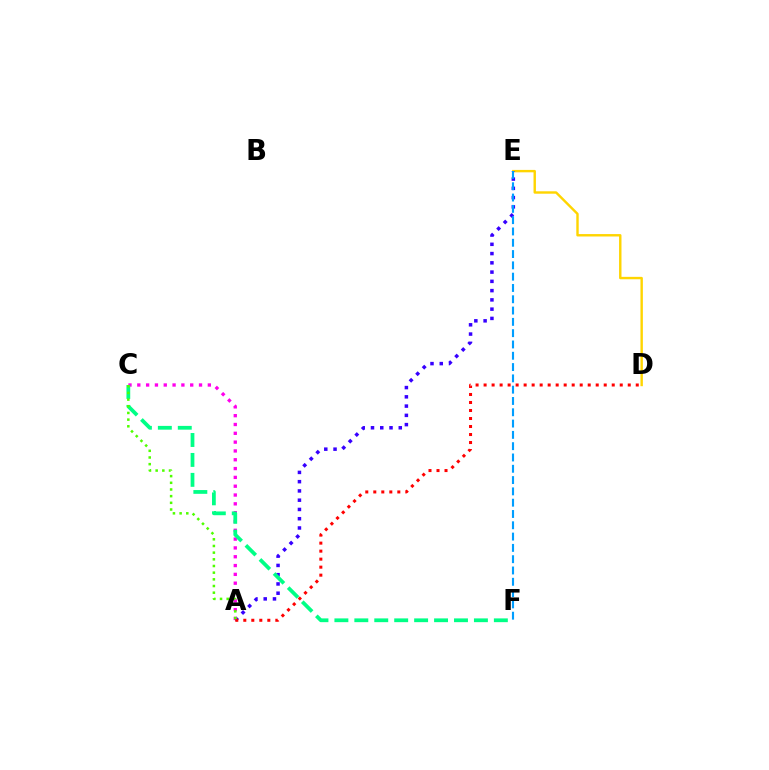{('D', 'E'): [{'color': '#ffd500', 'line_style': 'solid', 'thickness': 1.74}], ('A', 'E'): [{'color': '#3700ff', 'line_style': 'dotted', 'thickness': 2.52}], ('E', 'F'): [{'color': '#009eff', 'line_style': 'dashed', 'thickness': 1.54}], ('A', 'C'): [{'color': '#ff00ed', 'line_style': 'dotted', 'thickness': 2.4}, {'color': '#4fff00', 'line_style': 'dotted', 'thickness': 1.81}], ('C', 'F'): [{'color': '#00ff86', 'line_style': 'dashed', 'thickness': 2.71}], ('A', 'D'): [{'color': '#ff0000', 'line_style': 'dotted', 'thickness': 2.18}]}